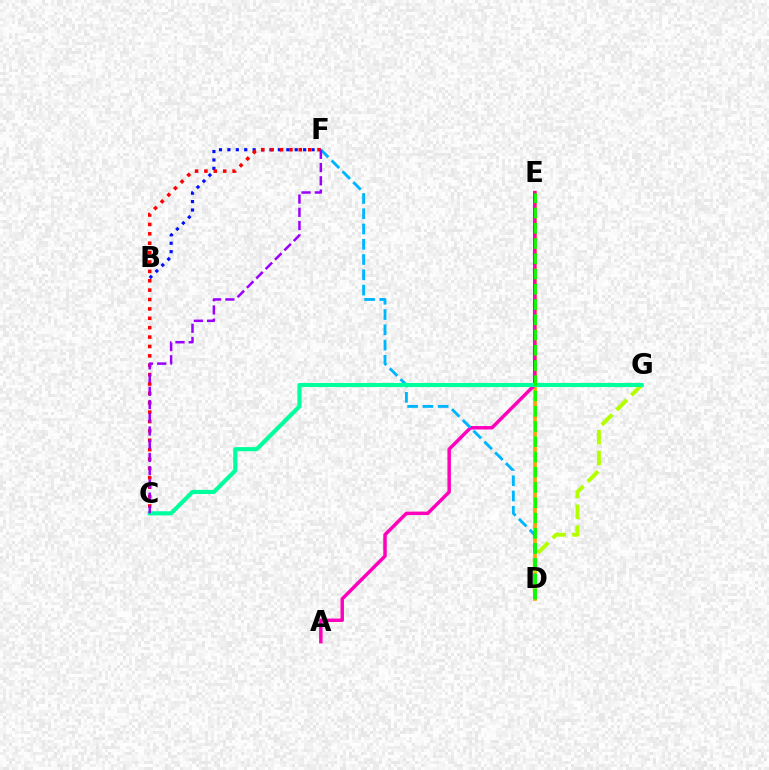{('D', 'E'): [{'color': '#ffa500', 'line_style': 'solid', 'thickness': 2.66}, {'color': '#08ff00', 'line_style': 'dashed', 'thickness': 2.07}], ('A', 'E'): [{'color': '#ff00bd', 'line_style': 'solid', 'thickness': 2.49}], ('D', 'G'): [{'color': '#b3ff00', 'line_style': 'dashed', 'thickness': 2.84}], ('B', 'F'): [{'color': '#0010ff', 'line_style': 'dotted', 'thickness': 2.29}], ('C', 'F'): [{'color': '#ff0000', 'line_style': 'dotted', 'thickness': 2.55}, {'color': '#9b00ff', 'line_style': 'dashed', 'thickness': 1.8}], ('D', 'F'): [{'color': '#00b5ff', 'line_style': 'dashed', 'thickness': 2.08}], ('C', 'G'): [{'color': '#00ff9d', 'line_style': 'solid', 'thickness': 2.97}]}